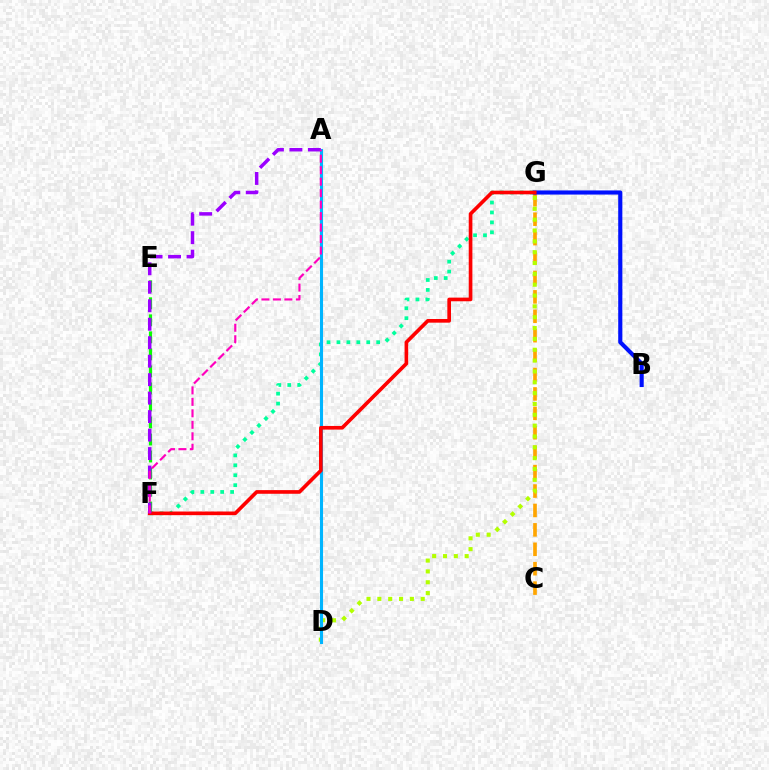{('C', 'G'): [{'color': '#ffa500', 'line_style': 'dashed', 'thickness': 2.64}], ('E', 'F'): [{'color': '#08ff00', 'line_style': 'dashed', 'thickness': 2.31}], ('D', 'G'): [{'color': '#b3ff00', 'line_style': 'dotted', 'thickness': 2.95}], ('B', 'G'): [{'color': '#0010ff', 'line_style': 'solid', 'thickness': 2.97}], ('F', 'G'): [{'color': '#00ff9d', 'line_style': 'dotted', 'thickness': 2.7}, {'color': '#ff0000', 'line_style': 'solid', 'thickness': 2.63}], ('A', 'D'): [{'color': '#00b5ff', 'line_style': 'solid', 'thickness': 2.22}], ('A', 'F'): [{'color': '#9b00ff', 'line_style': 'dashed', 'thickness': 2.51}, {'color': '#ff00bd', 'line_style': 'dashed', 'thickness': 1.56}]}